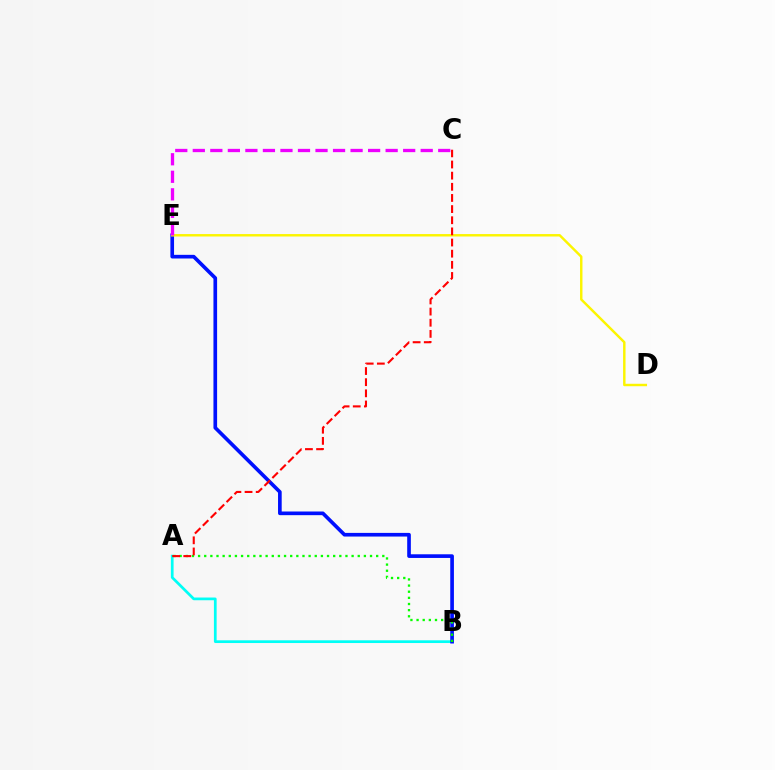{('A', 'B'): [{'color': '#00fff6', 'line_style': 'solid', 'thickness': 1.96}, {'color': '#08ff00', 'line_style': 'dotted', 'thickness': 1.67}], ('B', 'E'): [{'color': '#0010ff', 'line_style': 'solid', 'thickness': 2.63}], ('D', 'E'): [{'color': '#fcf500', 'line_style': 'solid', 'thickness': 1.76}], ('A', 'C'): [{'color': '#ff0000', 'line_style': 'dashed', 'thickness': 1.51}], ('C', 'E'): [{'color': '#ee00ff', 'line_style': 'dashed', 'thickness': 2.38}]}